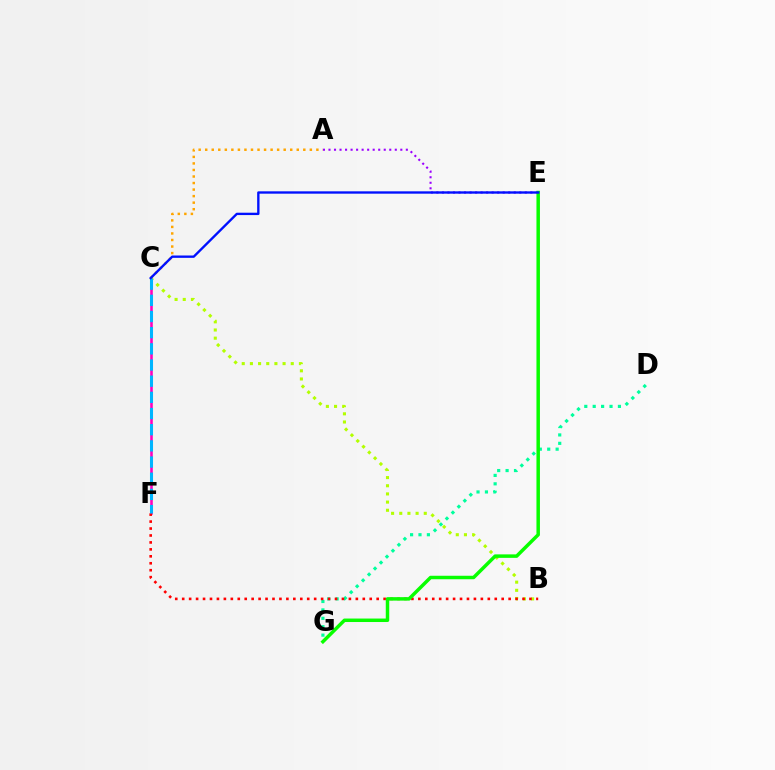{('D', 'G'): [{'color': '#00ff9d', 'line_style': 'dotted', 'thickness': 2.28}], ('C', 'F'): [{'color': '#ff00bd', 'line_style': 'solid', 'thickness': 1.85}, {'color': '#00b5ff', 'line_style': 'dashed', 'thickness': 2.2}], ('A', 'E'): [{'color': '#9b00ff', 'line_style': 'dotted', 'thickness': 1.5}], ('B', 'C'): [{'color': '#b3ff00', 'line_style': 'dotted', 'thickness': 2.22}], ('A', 'C'): [{'color': '#ffa500', 'line_style': 'dotted', 'thickness': 1.78}], ('B', 'F'): [{'color': '#ff0000', 'line_style': 'dotted', 'thickness': 1.89}], ('E', 'G'): [{'color': '#08ff00', 'line_style': 'solid', 'thickness': 2.51}], ('C', 'E'): [{'color': '#0010ff', 'line_style': 'solid', 'thickness': 1.69}]}